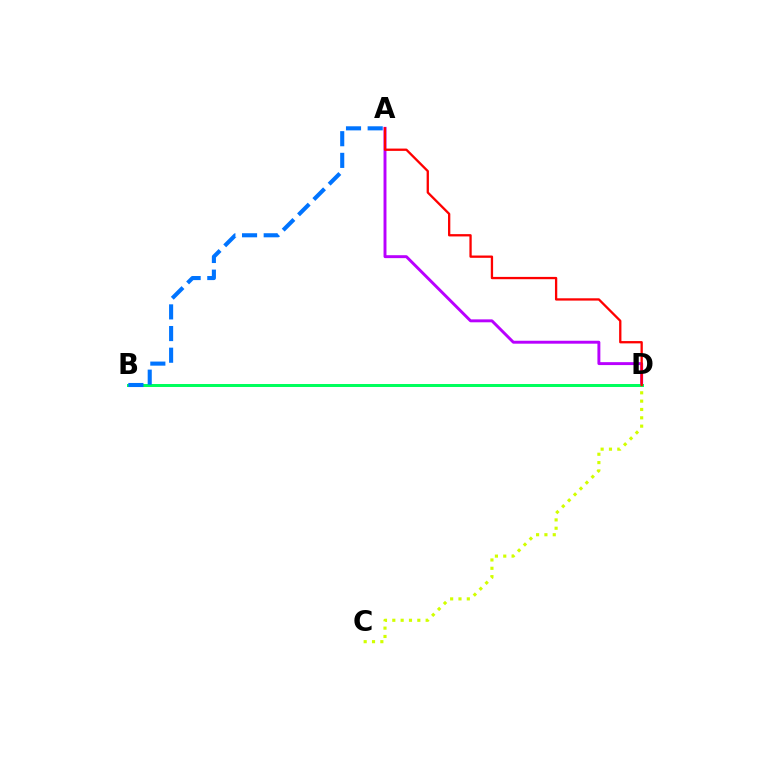{('C', 'D'): [{'color': '#d1ff00', 'line_style': 'dotted', 'thickness': 2.27}], ('A', 'D'): [{'color': '#b900ff', 'line_style': 'solid', 'thickness': 2.11}, {'color': '#ff0000', 'line_style': 'solid', 'thickness': 1.66}], ('B', 'D'): [{'color': '#00ff5c', 'line_style': 'solid', 'thickness': 2.15}], ('A', 'B'): [{'color': '#0074ff', 'line_style': 'dashed', 'thickness': 2.94}]}